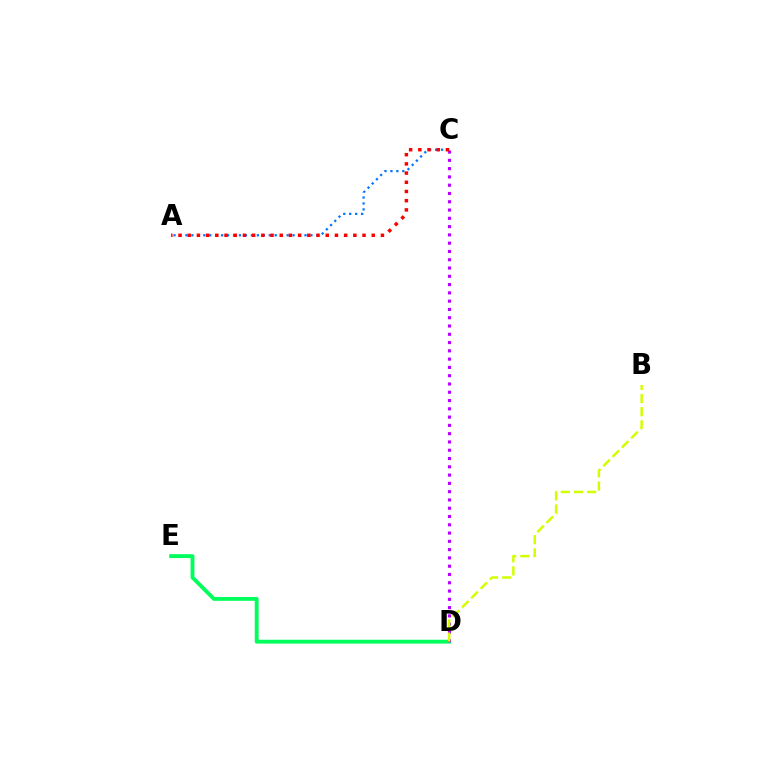{('A', 'C'): [{'color': '#0074ff', 'line_style': 'dotted', 'thickness': 1.62}, {'color': '#ff0000', 'line_style': 'dotted', 'thickness': 2.5}], ('D', 'E'): [{'color': '#00ff5c', 'line_style': 'solid', 'thickness': 2.77}], ('C', 'D'): [{'color': '#b900ff', 'line_style': 'dotted', 'thickness': 2.25}], ('B', 'D'): [{'color': '#d1ff00', 'line_style': 'dashed', 'thickness': 1.79}]}